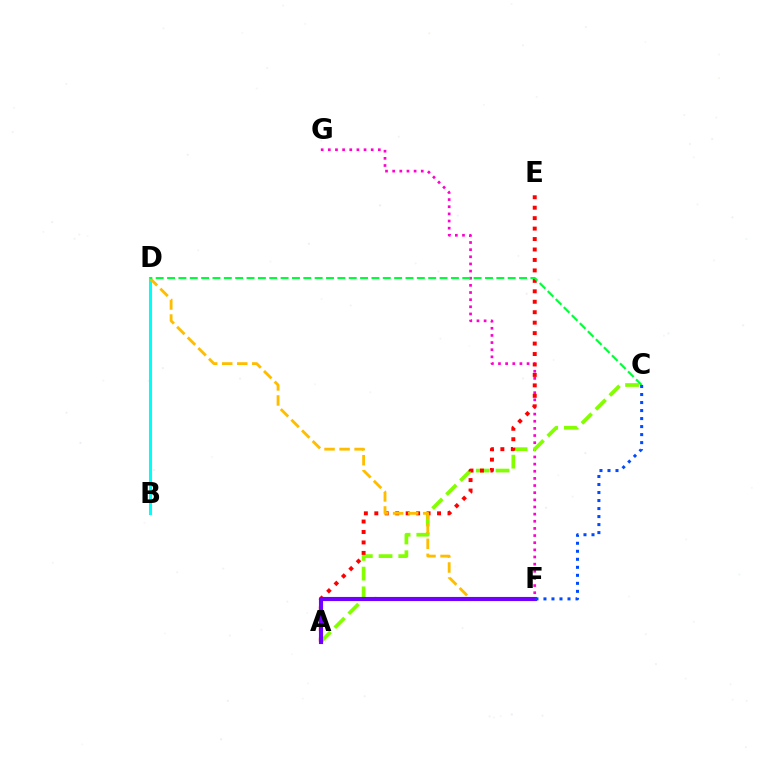{('B', 'D'): [{'color': '#00fff6', 'line_style': 'solid', 'thickness': 2.2}], ('F', 'G'): [{'color': '#ff00cf', 'line_style': 'dotted', 'thickness': 1.94}], ('A', 'C'): [{'color': '#84ff00', 'line_style': 'dashed', 'thickness': 2.68}], ('A', 'E'): [{'color': '#ff0000', 'line_style': 'dotted', 'thickness': 2.84}], ('D', 'F'): [{'color': '#ffbd00', 'line_style': 'dashed', 'thickness': 2.04}], ('C', 'D'): [{'color': '#00ff39', 'line_style': 'dashed', 'thickness': 1.54}], ('A', 'F'): [{'color': '#7200ff', 'line_style': 'solid', 'thickness': 2.96}], ('C', 'F'): [{'color': '#004bff', 'line_style': 'dotted', 'thickness': 2.18}]}